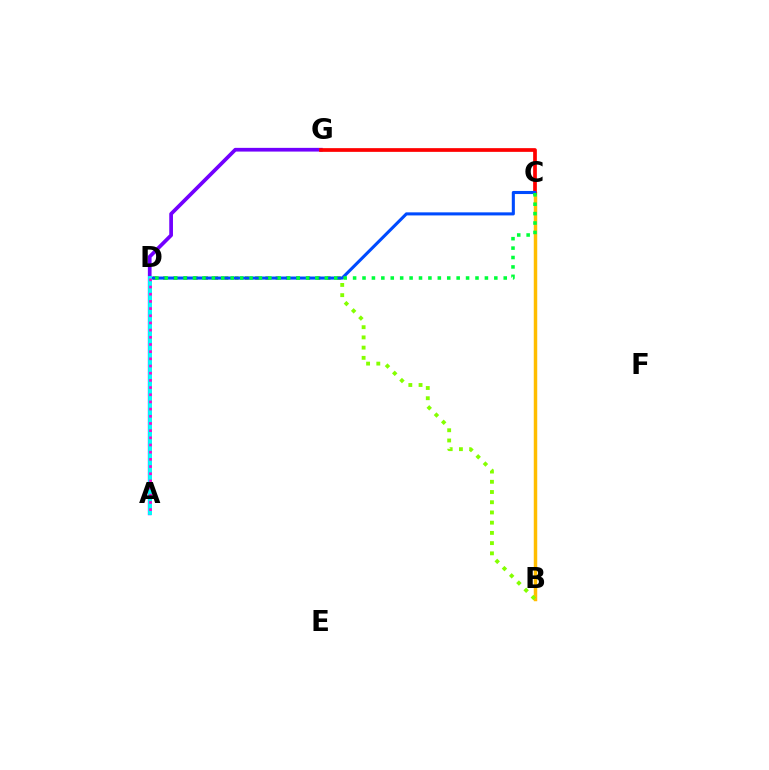{('A', 'G'): [{'color': '#7200ff', 'line_style': 'solid', 'thickness': 2.67}], ('B', 'C'): [{'color': '#ffbd00', 'line_style': 'solid', 'thickness': 2.49}], ('C', 'G'): [{'color': '#ff0000', 'line_style': 'solid', 'thickness': 2.67}], ('B', 'D'): [{'color': '#84ff00', 'line_style': 'dotted', 'thickness': 2.78}], ('C', 'D'): [{'color': '#004bff', 'line_style': 'solid', 'thickness': 2.21}, {'color': '#00ff39', 'line_style': 'dotted', 'thickness': 2.56}], ('A', 'D'): [{'color': '#00fff6', 'line_style': 'solid', 'thickness': 2.78}, {'color': '#ff00cf', 'line_style': 'dotted', 'thickness': 1.95}]}